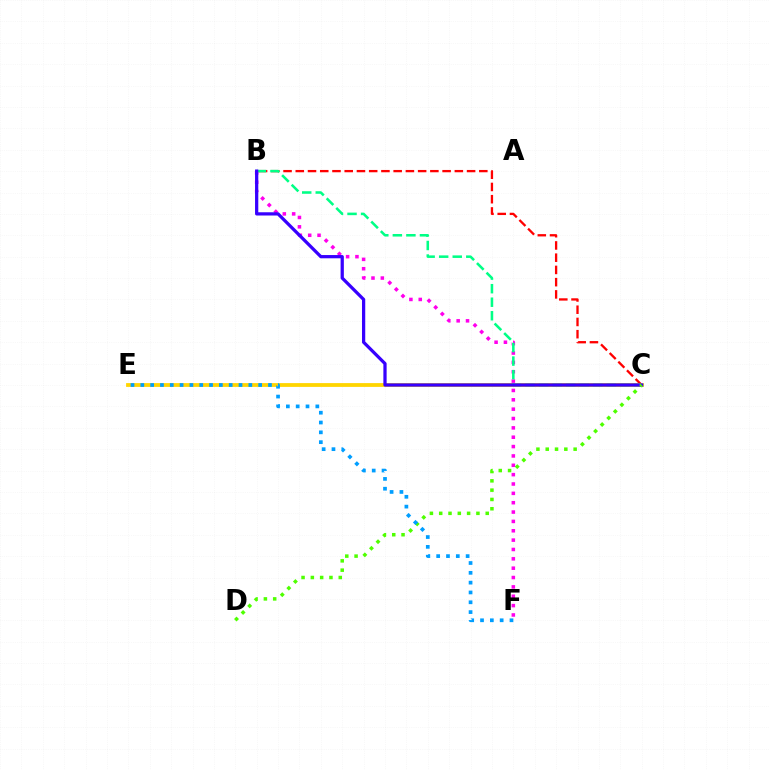{('B', 'C'): [{'color': '#ff0000', 'line_style': 'dashed', 'thickness': 1.66}, {'color': '#00ff86', 'line_style': 'dashed', 'thickness': 1.84}, {'color': '#3700ff', 'line_style': 'solid', 'thickness': 2.34}], ('B', 'F'): [{'color': '#ff00ed', 'line_style': 'dotted', 'thickness': 2.54}], ('C', 'E'): [{'color': '#ffd500', 'line_style': 'solid', 'thickness': 2.73}], ('C', 'D'): [{'color': '#4fff00', 'line_style': 'dotted', 'thickness': 2.53}], ('E', 'F'): [{'color': '#009eff', 'line_style': 'dotted', 'thickness': 2.67}]}